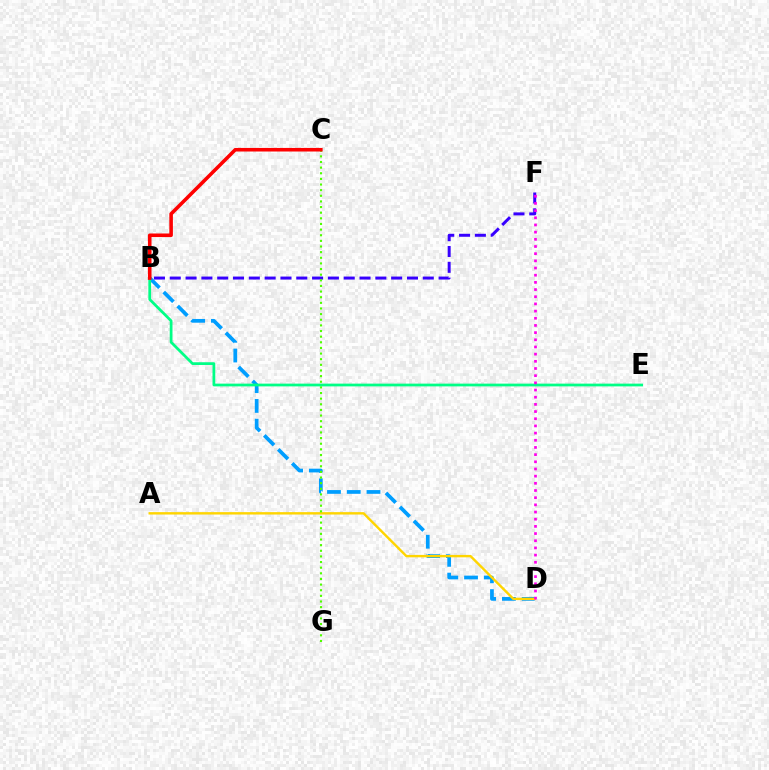{('B', 'D'): [{'color': '#009eff', 'line_style': 'dashed', 'thickness': 2.68}], ('A', 'D'): [{'color': '#ffd500', 'line_style': 'solid', 'thickness': 1.73}], ('B', 'F'): [{'color': '#3700ff', 'line_style': 'dashed', 'thickness': 2.15}], ('C', 'G'): [{'color': '#4fff00', 'line_style': 'dotted', 'thickness': 1.53}], ('B', 'E'): [{'color': '#00ff86', 'line_style': 'solid', 'thickness': 1.98}], ('D', 'F'): [{'color': '#ff00ed', 'line_style': 'dotted', 'thickness': 1.95}], ('B', 'C'): [{'color': '#ff0000', 'line_style': 'solid', 'thickness': 2.58}]}